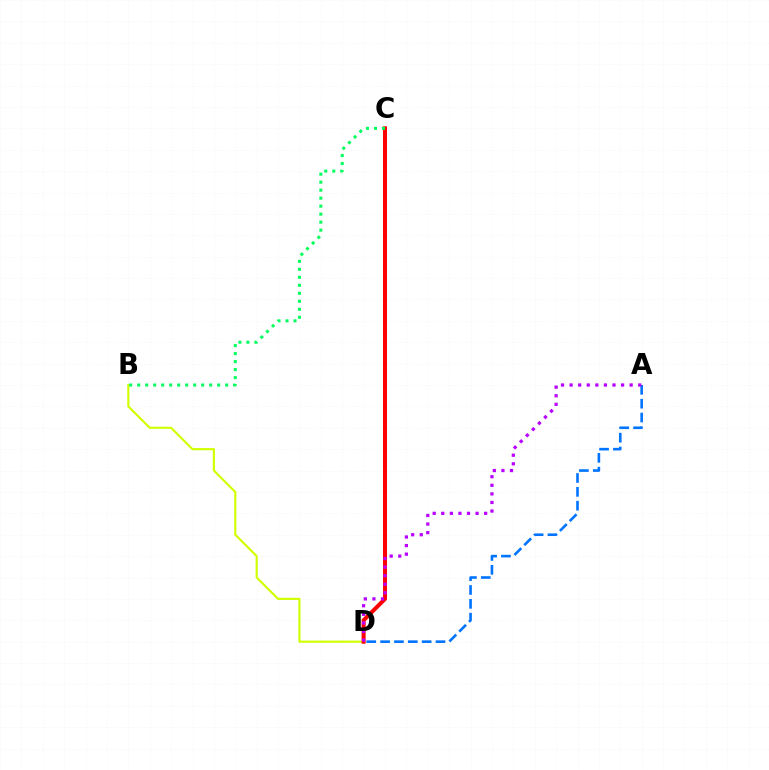{('A', 'D'): [{'color': '#0074ff', 'line_style': 'dashed', 'thickness': 1.88}, {'color': '#b900ff', 'line_style': 'dotted', 'thickness': 2.33}], ('B', 'D'): [{'color': '#d1ff00', 'line_style': 'solid', 'thickness': 1.55}], ('C', 'D'): [{'color': '#ff0000', 'line_style': 'solid', 'thickness': 2.89}], ('B', 'C'): [{'color': '#00ff5c', 'line_style': 'dotted', 'thickness': 2.17}]}